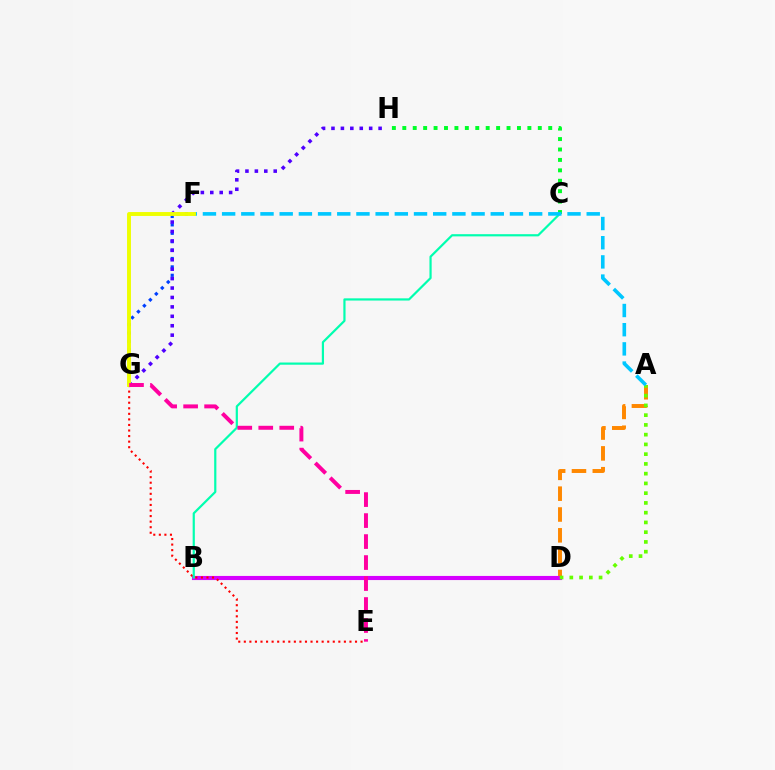{('C', 'H'): [{'color': '#00ff27', 'line_style': 'dotted', 'thickness': 2.83}], ('A', 'D'): [{'color': '#ff8800', 'line_style': 'dashed', 'thickness': 2.83}, {'color': '#66ff00', 'line_style': 'dotted', 'thickness': 2.65}], ('F', 'G'): [{'color': '#003fff', 'line_style': 'dotted', 'thickness': 2.28}, {'color': '#eeff00', 'line_style': 'solid', 'thickness': 2.81}], ('B', 'D'): [{'color': '#d600ff', 'line_style': 'solid', 'thickness': 2.96}], ('E', 'G'): [{'color': '#ff0000', 'line_style': 'dotted', 'thickness': 1.51}, {'color': '#ff00a0', 'line_style': 'dashed', 'thickness': 2.85}], ('G', 'H'): [{'color': '#4f00ff', 'line_style': 'dotted', 'thickness': 2.56}], ('B', 'C'): [{'color': '#00ffaf', 'line_style': 'solid', 'thickness': 1.58}], ('A', 'F'): [{'color': '#00c7ff', 'line_style': 'dashed', 'thickness': 2.61}]}